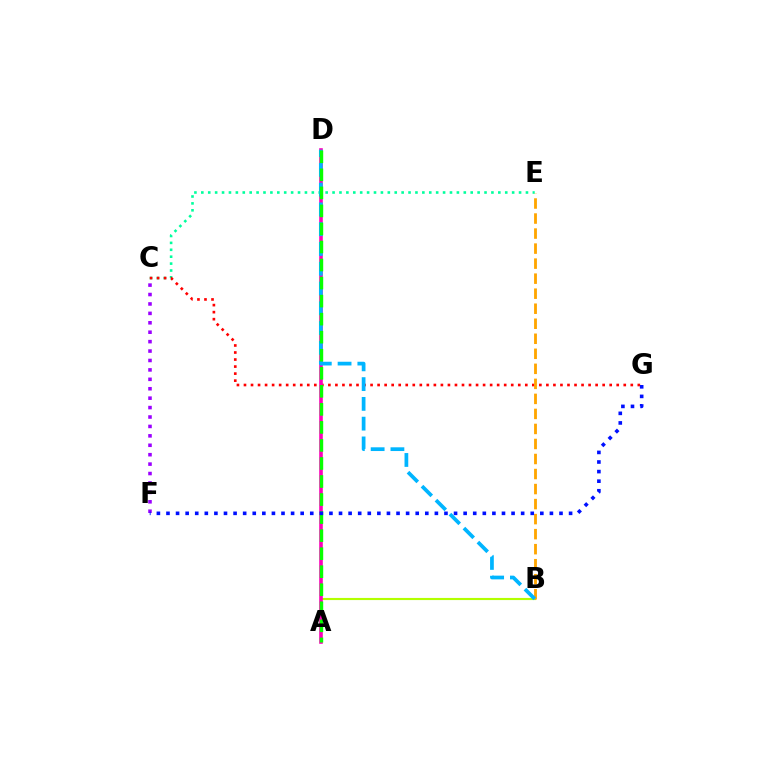{('C', 'E'): [{'color': '#00ff9d', 'line_style': 'dotted', 'thickness': 1.88}], ('C', 'G'): [{'color': '#ff0000', 'line_style': 'dotted', 'thickness': 1.91}], ('A', 'B'): [{'color': '#b3ff00', 'line_style': 'solid', 'thickness': 1.54}], ('A', 'D'): [{'color': '#ff00bd', 'line_style': 'solid', 'thickness': 2.6}, {'color': '#08ff00', 'line_style': 'dashed', 'thickness': 2.45}], ('C', 'F'): [{'color': '#9b00ff', 'line_style': 'dotted', 'thickness': 2.56}], ('B', 'E'): [{'color': '#ffa500', 'line_style': 'dashed', 'thickness': 2.04}], ('B', 'D'): [{'color': '#00b5ff', 'line_style': 'dashed', 'thickness': 2.69}], ('F', 'G'): [{'color': '#0010ff', 'line_style': 'dotted', 'thickness': 2.6}]}